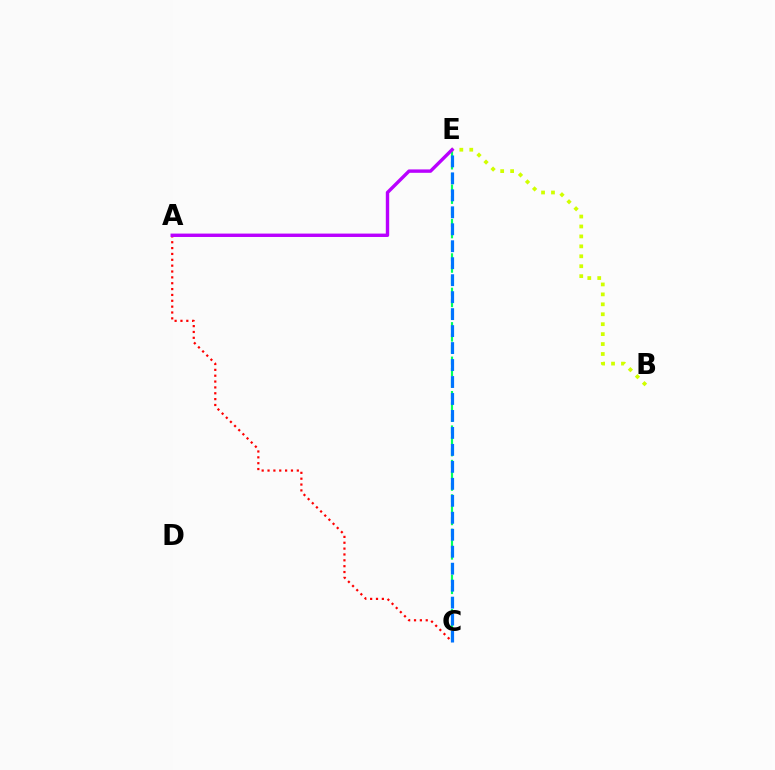{('A', 'C'): [{'color': '#ff0000', 'line_style': 'dotted', 'thickness': 1.59}], ('C', 'E'): [{'color': '#00ff5c', 'line_style': 'dashed', 'thickness': 1.56}, {'color': '#0074ff', 'line_style': 'dashed', 'thickness': 2.31}], ('B', 'E'): [{'color': '#d1ff00', 'line_style': 'dotted', 'thickness': 2.7}], ('A', 'E'): [{'color': '#b900ff', 'line_style': 'solid', 'thickness': 2.44}]}